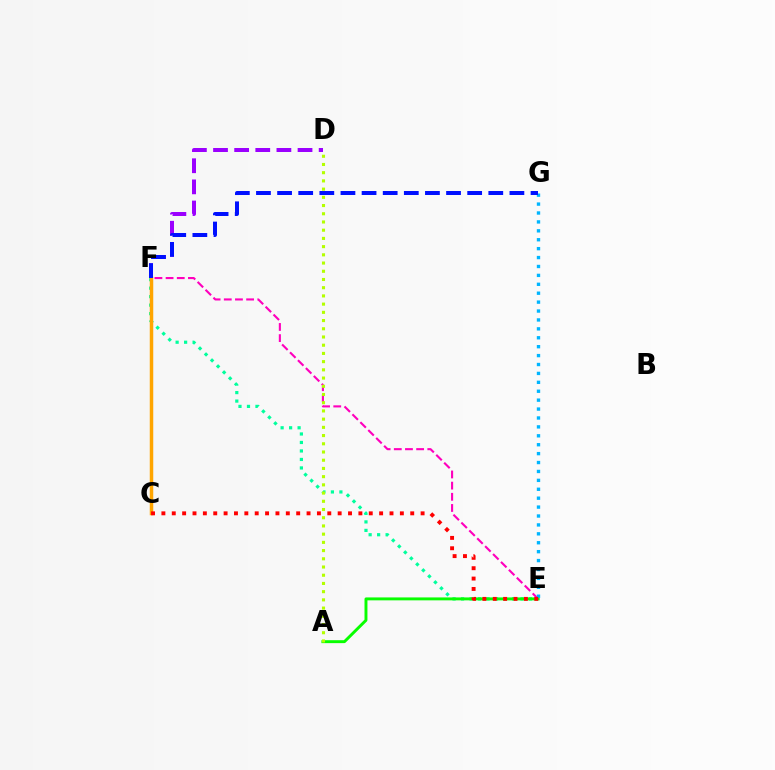{('D', 'F'): [{'color': '#9b00ff', 'line_style': 'dashed', 'thickness': 2.87}], ('E', 'F'): [{'color': '#00ff9d', 'line_style': 'dotted', 'thickness': 2.31}, {'color': '#ff00bd', 'line_style': 'dashed', 'thickness': 1.52}], ('A', 'E'): [{'color': '#08ff00', 'line_style': 'solid', 'thickness': 2.11}], ('C', 'F'): [{'color': '#ffa500', 'line_style': 'solid', 'thickness': 2.51}], ('A', 'D'): [{'color': '#b3ff00', 'line_style': 'dotted', 'thickness': 2.23}], ('E', 'G'): [{'color': '#00b5ff', 'line_style': 'dotted', 'thickness': 2.42}], ('F', 'G'): [{'color': '#0010ff', 'line_style': 'dashed', 'thickness': 2.87}], ('C', 'E'): [{'color': '#ff0000', 'line_style': 'dotted', 'thickness': 2.82}]}